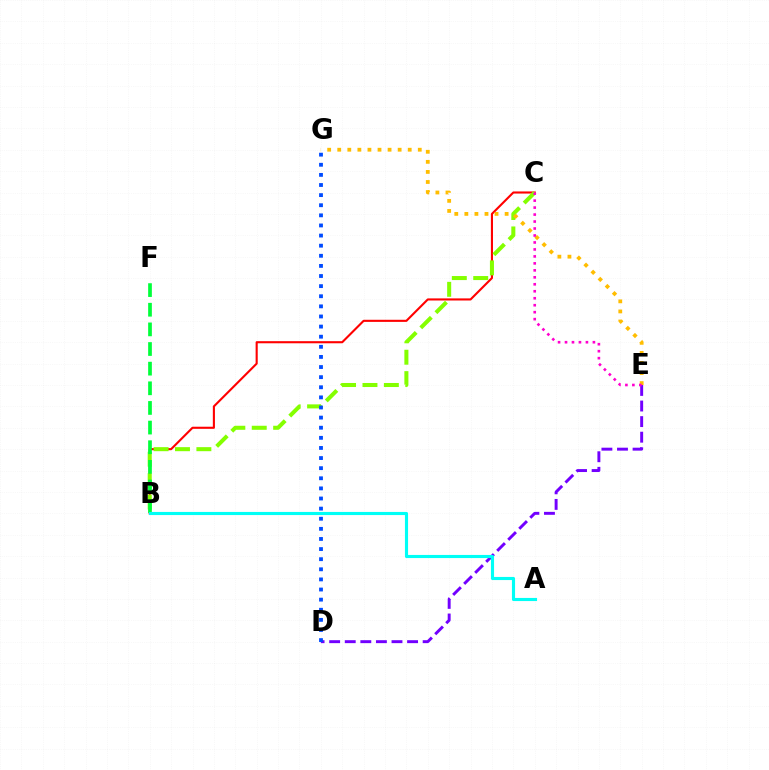{('B', 'C'): [{'color': '#ff0000', 'line_style': 'solid', 'thickness': 1.52}, {'color': '#84ff00', 'line_style': 'dashed', 'thickness': 2.91}], ('D', 'E'): [{'color': '#7200ff', 'line_style': 'dashed', 'thickness': 2.12}], ('E', 'G'): [{'color': '#ffbd00', 'line_style': 'dotted', 'thickness': 2.74}], ('B', 'F'): [{'color': '#00ff39', 'line_style': 'dashed', 'thickness': 2.67}], ('C', 'E'): [{'color': '#ff00cf', 'line_style': 'dotted', 'thickness': 1.89}], ('D', 'G'): [{'color': '#004bff', 'line_style': 'dotted', 'thickness': 2.75}], ('A', 'B'): [{'color': '#00fff6', 'line_style': 'solid', 'thickness': 2.25}]}